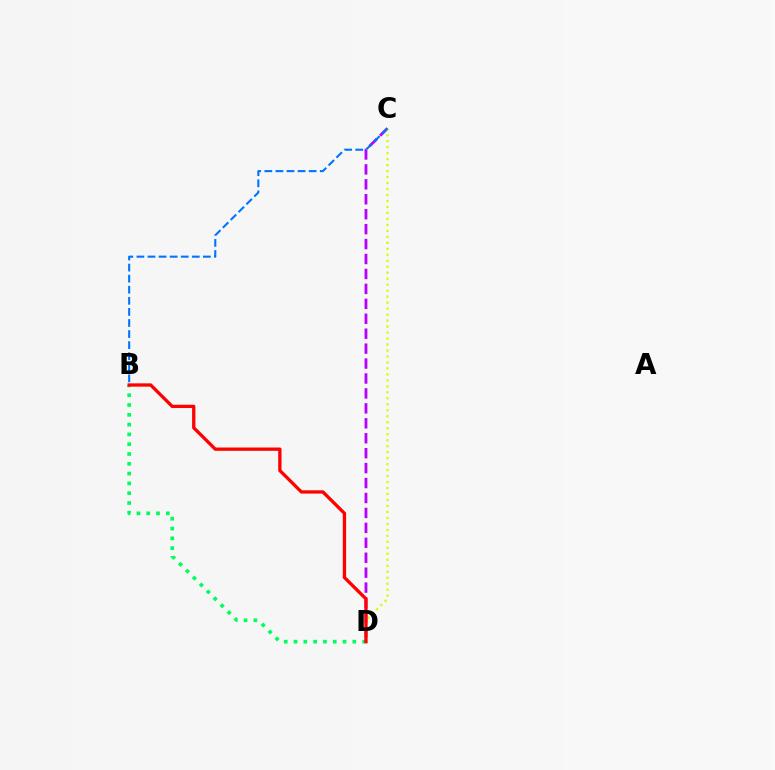{('C', 'D'): [{'color': '#b900ff', 'line_style': 'dashed', 'thickness': 2.03}, {'color': '#d1ff00', 'line_style': 'dotted', 'thickness': 1.62}], ('B', 'D'): [{'color': '#00ff5c', 'line_style': 'dotted', 'thickness': 2.66}, {'color': '#ff0000', 'line_style': 'solid', 'thickness': 2.38}], ('B', 'C'): [{'color': '#0074ff', 'line_style': 'dashed', 'thickness': 1.51}]}